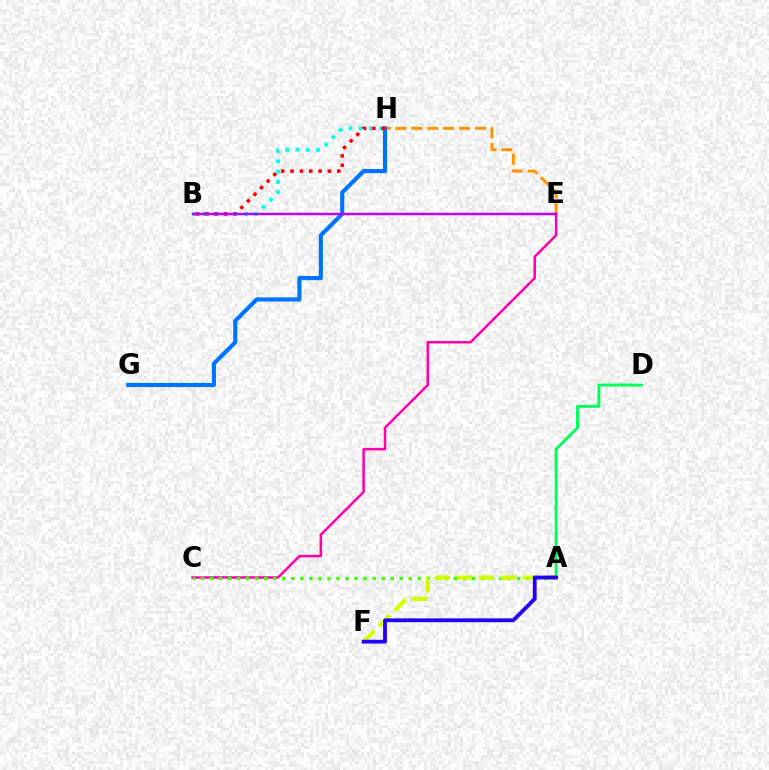{('B', 'H'): [{'color': '#00fff6', 'line_style': 'dotted', 'thickness': 2.8}, {'color': '#ff0000', 'line_style': 'dotted', 'thickness': 2.54}], ('E', 'H'): [{'color': '#ff9400', 'line_style': 'dashed', 'thickness': 2.16}], ('G', 'H'): [{'color': '#0074ff', 'line_style': 'solid', 'thickness': 2.98}], ('C', 'E'): [{'color': '#ff00ac', 'line_style': 'solid', 'thickness': 1.8}], ('A', 'C'): [{'color': '#3dff00', 'line_style': 'dotted', 'thickness': 2.45}], ('A', 'D'): [{'color': '#00ff5c', 'line_style': 'solid', 'thickness': 2.08}], ('A', 'F'): [{'color': '#d1ff00', 'line_style': 'dashed', 'thickness': 2.99}, {'color': '#2500ff', 'line_style': 'solid', 'thickness': 2.75}], ('B', 'E'): [{'color': '#b900ff', 'line_style': 'solid', 'thickness': 1.78}]}